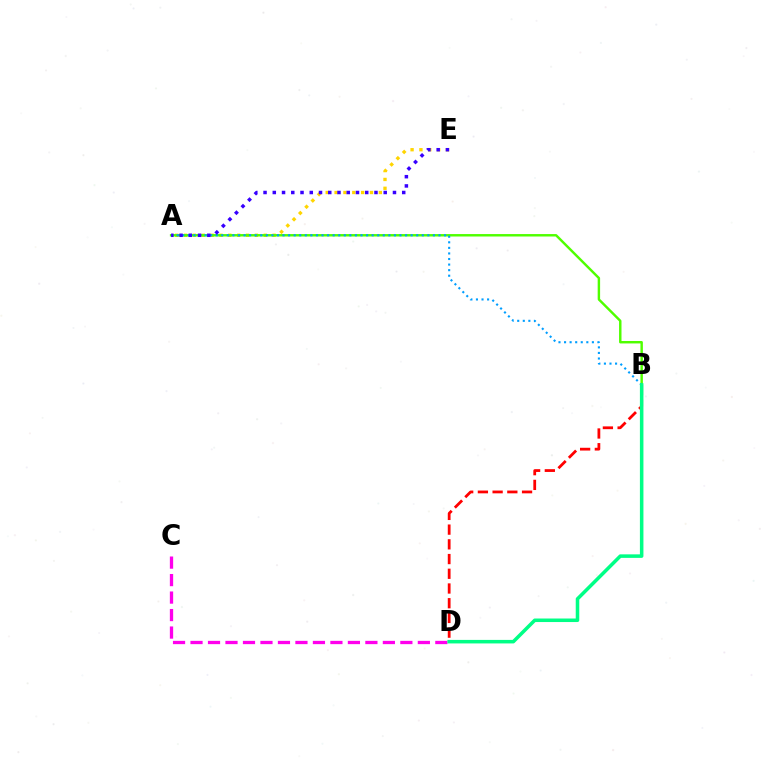{('B', 'D'): [{'color': '#ff0000', 'line_style': 'dashed', 'thickness': 2.0}, {'color': '#00ff86', 'line_style': 'solid', 'thickness': 2.54}], ('A', 'E'): [{'color': '#ffd500', 'line_style': 'dotted', 'thickness': 2.41}, {'color': '#3700ff', 'line_style': 'dotted', 'thickness': 2.51}], ('A', 'B'): [{'color': '#4fff00', 'line_style': 'solid', 'thickness': 1.75}, {'color': '#009eff', 'line_style': 'dotted', 'thickness': 1.51}], ('C', 'D'): [{'color': '#ff00ed', 'line_style': 'dashed', 'thickness': 2.38}]}